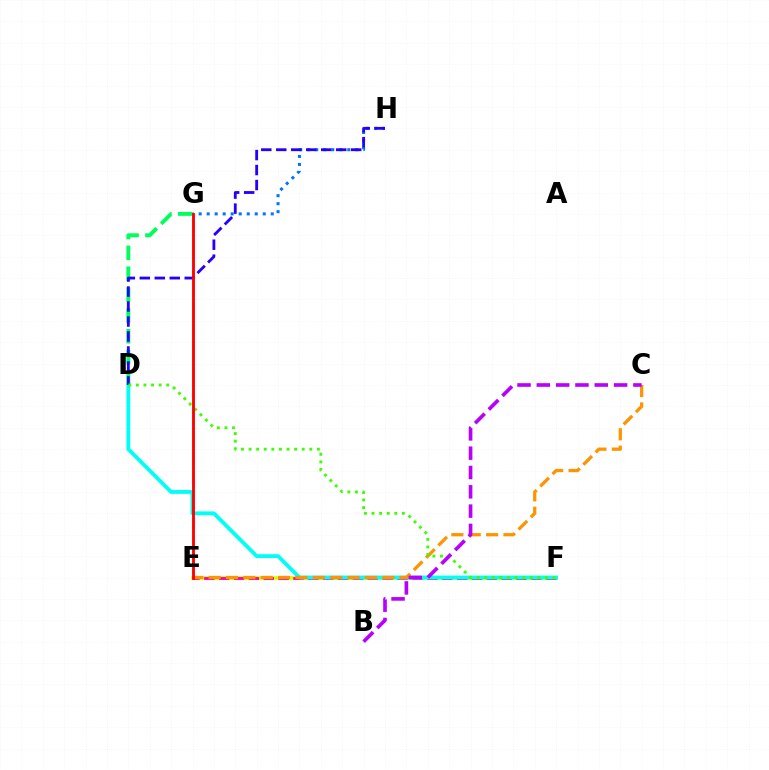{('G', 'H'): [{'color': '#0074ff', 'line_style': 'dotted', 'thickness': 2.18}], ('E', 'F'): [{'color': '#d1ff00', 'line_style': 'solid', 'thickness': 2.59}, {'color': '#ff00ac', 'line_style': 'dashed', 'thickness': 2.02}], ('D', 'F'): [{'color': '#00fff6', 'line_style': 'solid', 'thickness': 2.77}, {'color': '#3dff00', 'line_style': 'dotted', 'thickness': 2.06}], ('D', 'G'): [{'color': '#00ff5c', 'line_style': 'dashed', 'thickness': 2.83}], ('D', 'H'): [{'color': '#2500ff', 'line_style': 'dashed', 'thickness': 2.04}], ('C', 'E'): [{'color': '#ff9400', 'line_style': 'dashed', 'thickness': 2.36}], ('B', 'C'): [{'color': '#b900ff', 'line_style': 'dashed', 'thickness': 2.62}], ('E', 'G'): [{'color': '#ff0000', 'line_style': 'solid', 'thickness': 2.06}]}